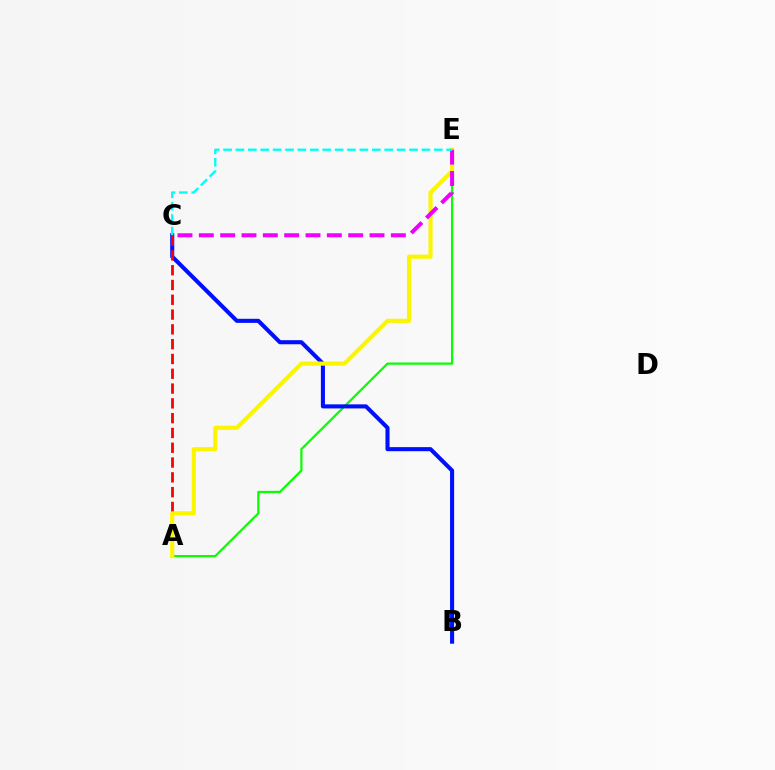{('A', 'E'): [{'color': '#08ff00', 'line_style': 'solid', 'thickness': 1.6}, {'color': '#fcf500', 'line_style': 'solid', 'thickness': 2.97}], ('B', 'C'): [{'color': '#0010ff', 'line_style': 'solid', 'thickness': 2.93}], ('A', 'C'): [{'color': '#ff0000', 'line_style': 'dashed', 'thickness': 2.01}], ('C', 'E'): [{'color': '#ee00ff', 'line_style': 'dashed', 'thickness': 2.9}, {'color': '#00fff6', 'line_style': 'dashed', 'thickness': 1.68}]}